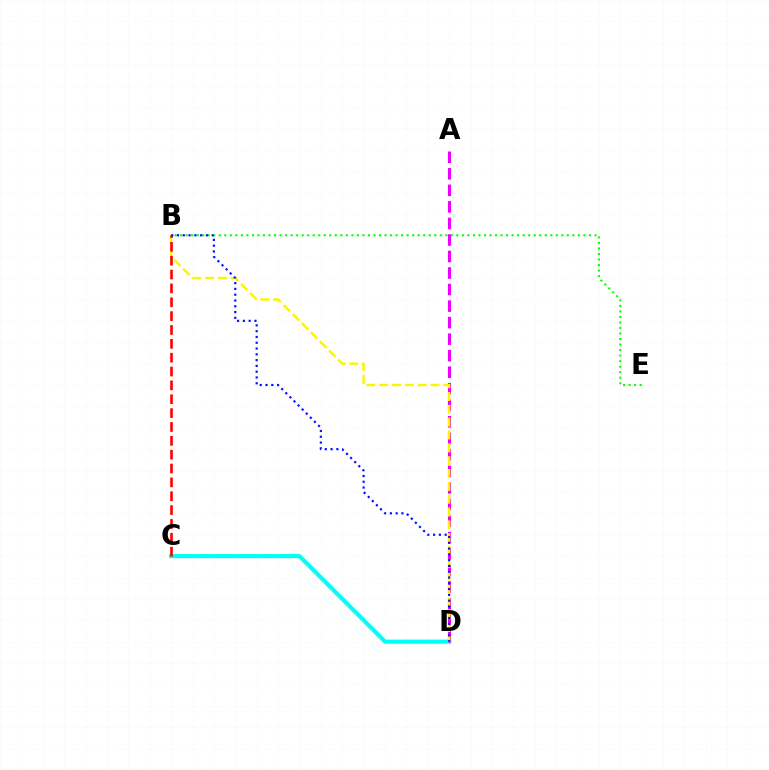{('C', 'D'): [{'color': '#00fff6', 'line_style': 'solid', 'thickness': 2.95}], ('A', 'D'): [{'color': '#ee00ff', 'line_style': 'dashed', 'thickness': 2.25}], ('B', 'D'): [{'color': '#fcf500', 'line_style': 'dashed', 'thickness': 1.74}, {'color': '#0010ff', 'line_style': 'dotted', 'thickness': 1.57}], ('B', 'E'): [{'color': '#08ff00', 'line_style': 'dotted', 'thickness': 1.5}], ('B', 'C'): [{'color': '#ff0000', 'line_style': 'dashed', 'thickness': 1.88}]}